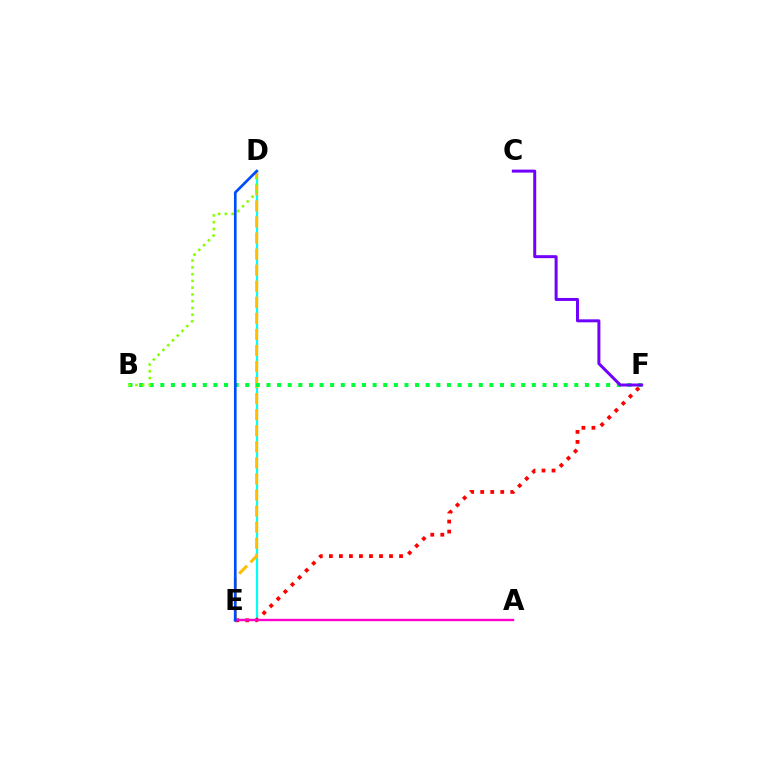{('D', 'E'): [{'color': '#00fff6', 'line_style': 'solid', 'thickness': 1.6}, {'color': '#ffbd00', 'line_style': 'dashed', 'thickness': 2.18}, {'color': '#004bff', 'line_style': 'solid', 'thickness': 1.92}], ('B', 'F'): [{'color': '#00ff39', 'line_style': 'dotted', 'thickness': 2.88}], ('C', 'F'): [{'color': '#7200ff', 'line_style': 'solid', 'thickness': 2.15}], ('B', 'D'): [{'color': '#84ff00', 'line_style': 'dotted', 'thickness': 1.84}], ('E', 'F'): [{'color': '#ff0000', 'line_style': 'dotted', 'thickness': 2.72}], ('A', 'E'): [{'color': '#ff00cf', 'line_style': 'solid', 'thickness': 1.7}]}